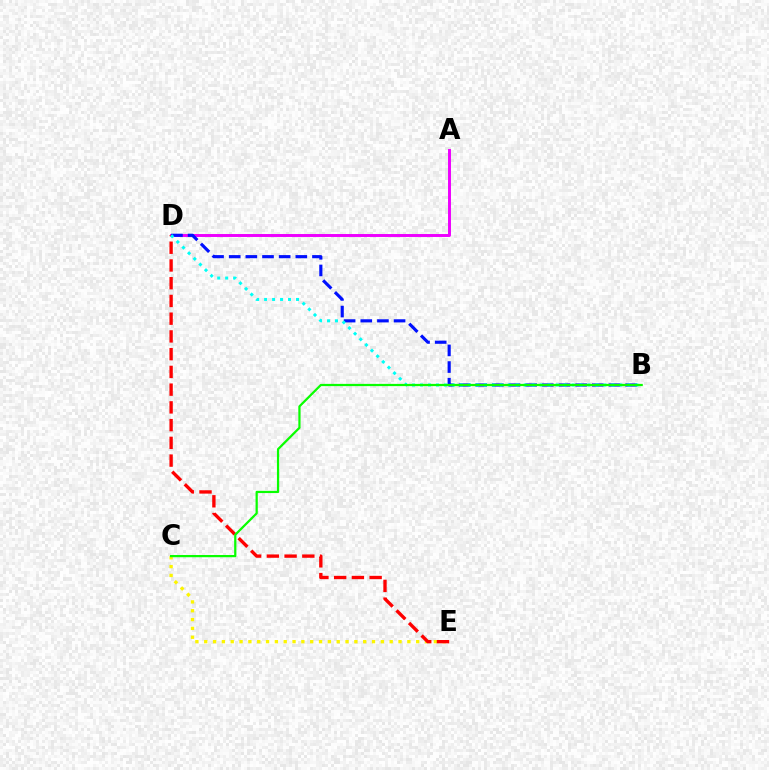{('C', 'E'): [{'color': '#fcf500', 'line_style': 'dotted', 'thickness': 2.4}], ('A', 'D'): [{'color': '#ee00ff', 'line_style': 'solid', 'thickness': 2.12}], ('B', 'D'): [{'color': '#0010ff', 'line_style': 'dashed', 'thickness': 2.26}, {'color': '#00fff6', 'line_style': 'dotted', 'thickness': 2.17}], ('D', 'E'): [{'color': '#ff0000', 'line_style': 'dashed', 'thickness': 2.41}], ('B', 'C'): [{'color': '#08ff00', 'line_style': 'solid', 'thickness': 1.61}]}